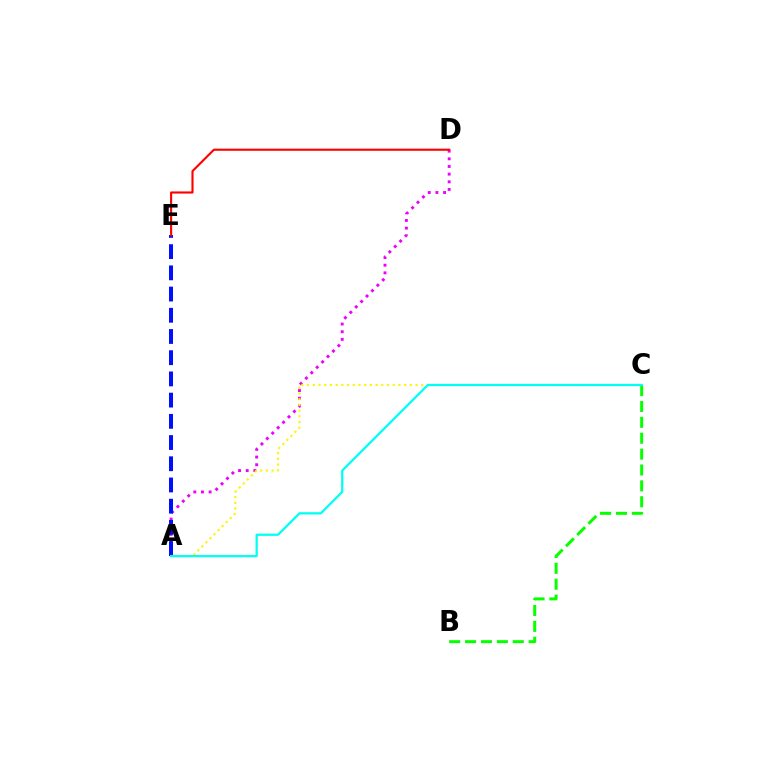{('A', 'D'): [{'color': '#ee00ff', 'line_style': 'dotted', 'thickness': 2.08}], ('A', 'C'): [{'color': '#fcf500', 'line_style': 'dotted', 'thickness': 1.55}, {'color': '#00fff6', 'line_style': 'solid', 'thickness': 1.62}], ('B', 'C'): [{'color': '#08ff00', 'line_style': 'dashed', 'thickness': 2.16}], ('A', 'E'): [{'color': '#0010ff', 'line_style': 'dashed', 'thickness': 2.88}], ('D', 'E'): [{'color': '#ff0000', 'line_style': 'solid', 'thickness': 1.53}]}